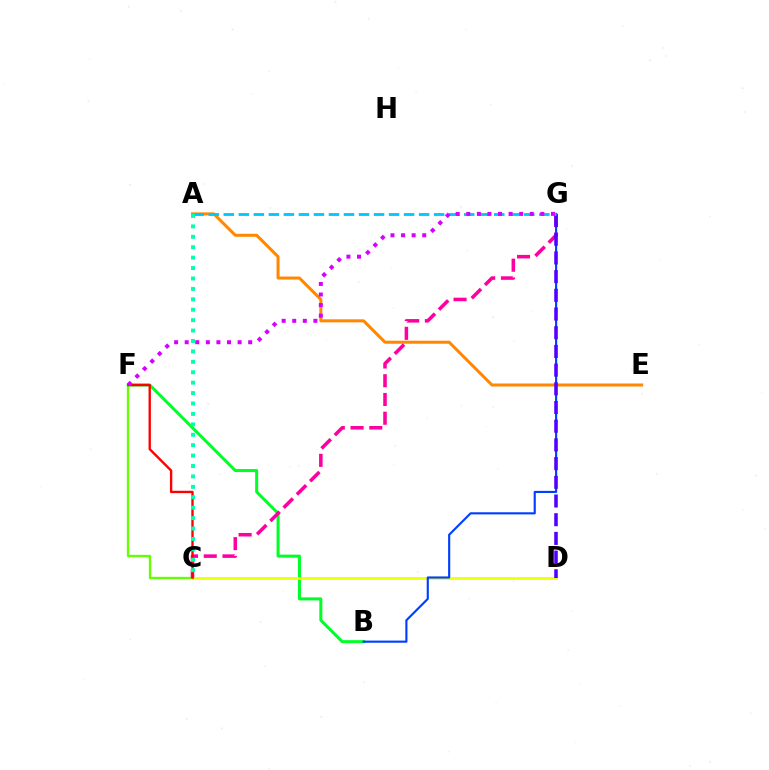{('B', 'F'): [{'color': '#00ff27', 'line_style': 'solid', 'thickness': 2.17}], ('C', 'D'): [{'color': '#eeff00', 'line_style': 'solid', 'thickness': 1.97}], ('A', 'E'): [{'color': '#ff8800', 'line_style': 'solid', 'thickness': 2.18}], ('B', 'G'): [{'color': '#003fff', 'line_style': 'solid', 'thickness': 1.54}], ('C', 'F'): [{'color': '#66ff00', 'line_style': 'solid', 'thickness': 1.69}, {'color': '#ff0000', 'line_style': 'solid', 'thickness': 1.7}], ('C', 'G'): [{'color': '#ff00a0', 'line_style': 'dashed', 'thickness': 2.55}], ('D', 'G'): [{'color': '#4f00ff', 'line_style': 'dashed', 'thickness': 2.54}], ('A', 'G'): [{'color': '#00c7ff', 'line_style': 'dashed', 'thickness': 2.04}], ('A', 'C'): [{'color': '#00ffaf', 'line_style': 'dotted', 'thickness': 2.83}], ('F', 'G'): [{'color': '#d600ff', 'line_style': 'dotted', 'thickness': 2.88}]}